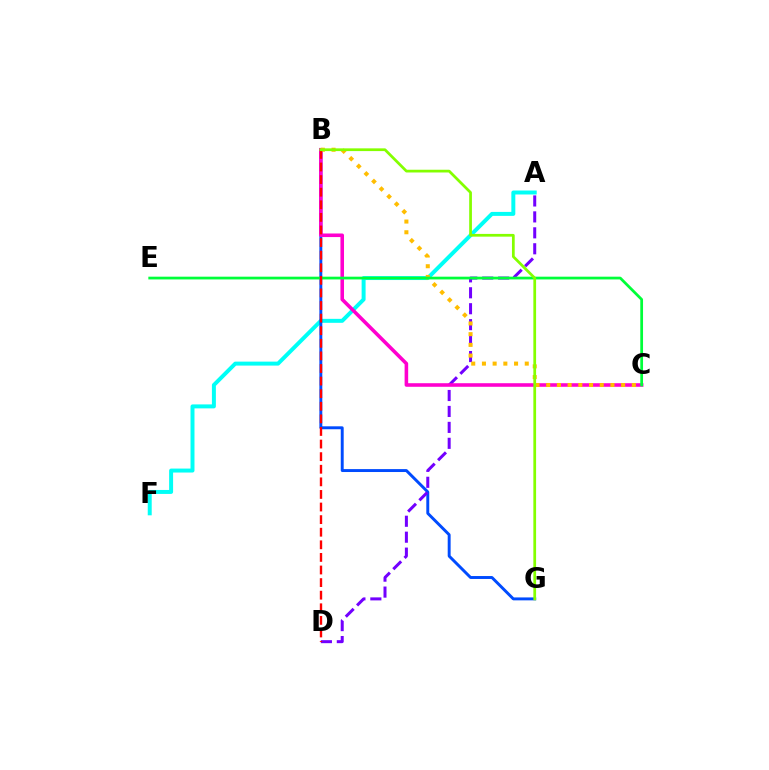{('A', 'F'): [{'color': '#00fff6', 'line_style': 'solid', 'thickness': 2.86}], ('B', 'G'): [{'color': '#004bff', 'line_style': 'solid', 'thickness': 2.11}, {'color': '#84ff00', 'line_style': 'solid', 'thickness': 1.97}], ('A', 'D'): [{'color': '#7200ff', 'line_style': 'dashed', 'thickness': 2.17}], ('B', 'C'): [{'color': '#ff00cf', 'line_style': 'solid', 'thickness': 2.57}, {'color': '#ffbd00', 'line_style': 'dotted', 'thickness': 2.91}], ('C', 'E'): [{'color': '#00ff39', 'line_style': 'solid', 'thickness': 1.98}], ('B', 'D'): [{'color': '#ff0000', 'line_style': 'dashed', 'thickness': 1.71}]}